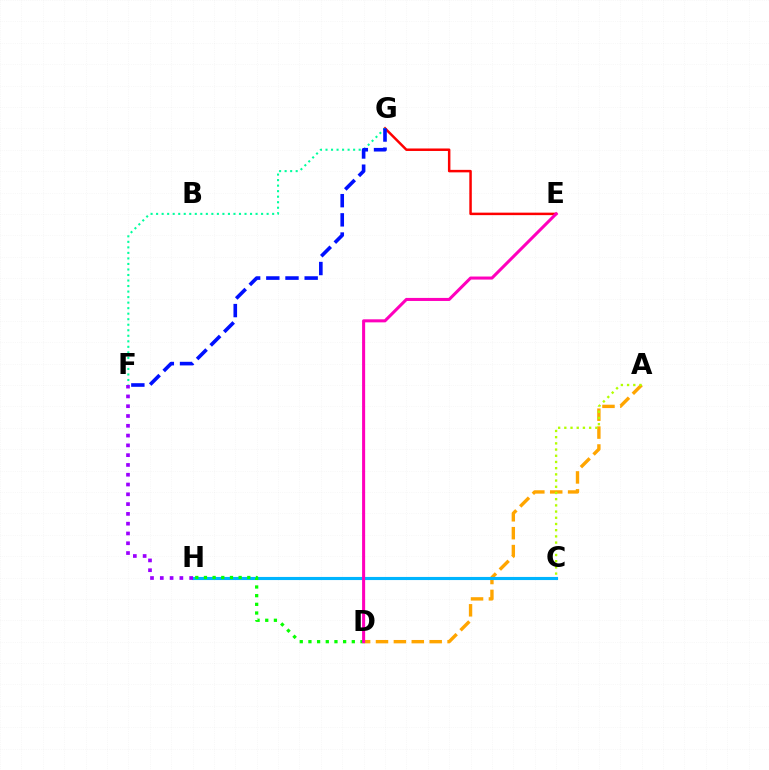{('A', 'D'): [{'color': '#ffa500', 'line_style': 'dashed', 'thickness': 2.43}], ('C', 'H'): [{'color': '#00b5ff', 'line_style': 'solid', 'thickness': 2.24}], ('D', 'H'): [{'color': '#08ff00', 'line_style': 'dotted', 'thickness': 2.36}], ('E', 'G'): [{'color': '#ff0000', 'line_style': 'solid', 'thickness': 1.79}], ('D', 'E'): [{'color': '#ff00bd', 'line_style': 'solid', 'thickness': 2.19}], ('F', 'G'): [{'color': '#00ff9d', 'line_style': 'dotted', 'thickness': 1.5}, {'color': '#0010ff', 'line_style': 'dashed', 'thickness': 2.61}], ('F', 'H'): [{'color': '#9b00ff', 'line_style': 'dotted', 'thickness': 2.66}], ('A', 'C'): [{'color': '#b3ff00', 'line_style': 'dotted', 'thickness': 1.68}]}